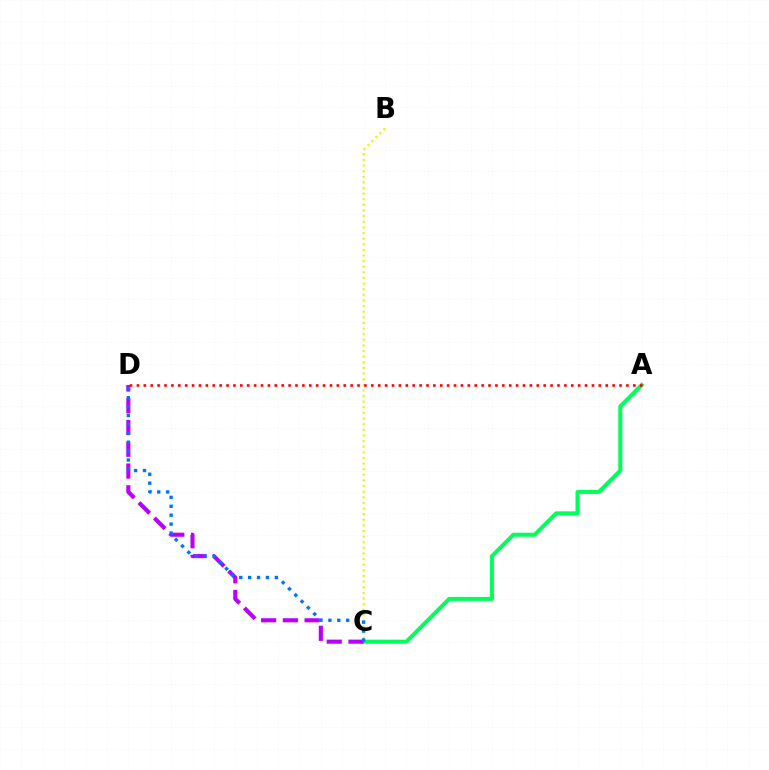{('A', 'C'): [{'color': '#00ff5c', 'line_style': 'solid', 'thickness': 2.88}], ('B', 'C'): [{'color': '#d1ff00', 'line_style': 'dotted', 'thickness': 1.53}], ('C', 'D'): [{'color': '#b900ff', 'line_style': 'dashed', 'thickness': 2.96}, {'color': '#0074ff', 'line_style': 'dotted', 'thickness': 2.42}], ('A', 'D'): [{'color': '#ff0000', 'line_style': 'dotted', 'thickness': 1.87}]}